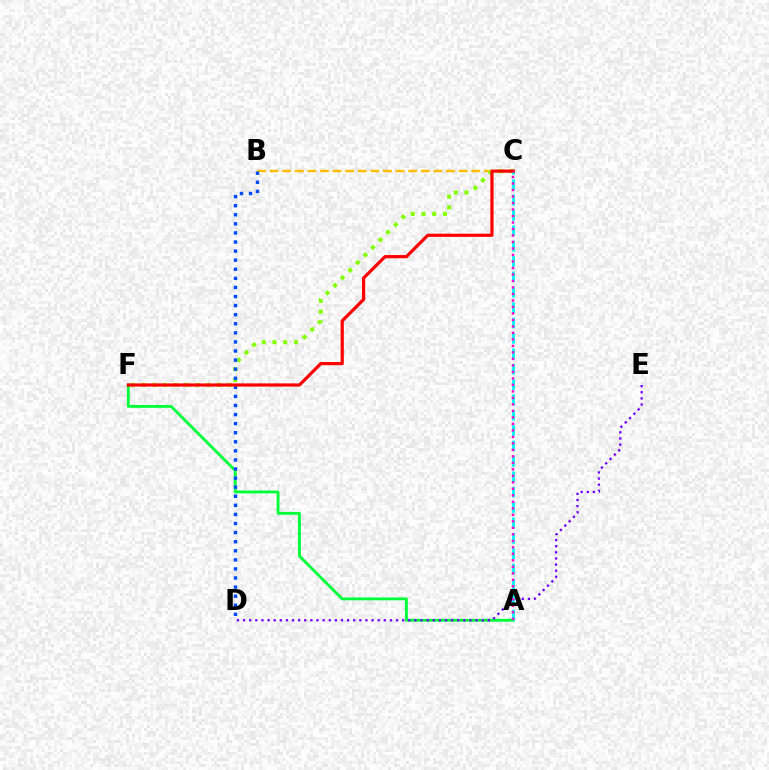{('B', 'C'): [{'color': '#ffbd00', 'line_style': 'dashed', 'thickness': 1.71}], ('A', 'F'): [{'color': '#00ff39', 'line_style': 'solid', 'thickness': 2.04}], ('D', 'E'): [{'color': '#7200ff', 'line_style': 'dotted', 'thickness': 1.66}], ('C', 'F'): [{'color': '#84ff00', 'line_style': 'dotted', 'thickness': 2.92}, {'color': '#ff0000', 'line_style': 'solid', 'thickness': 2.3}], ('A', 'C'): [{'color': '#00fff6', 'line_style': 'dashed', 'thickness': 2.09}, {'color': '#ff00cf', 'line_style': 'dotted', 'thickness': 1.77}], ('B', 'D'): [{'color': '#004bff', 'line_style': 'dotted', 'thickness': 2.47}]}